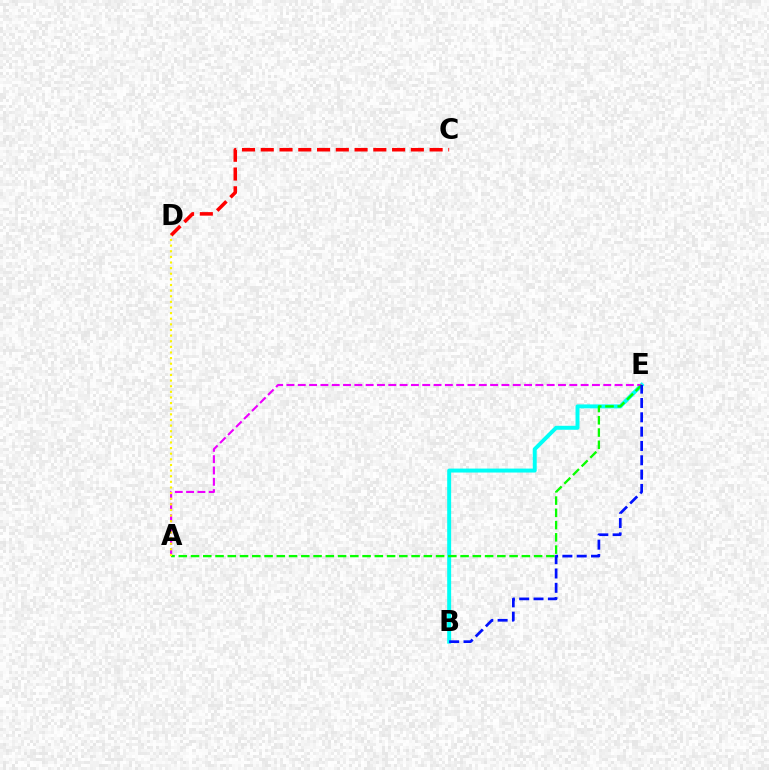{('B', 'E'): [{'color': '#00fff6', 'line_style': 'solid', 'thickness': 2.85}, {'color': '#0010ff', 'line_style': 'dashed', 'thickness': 1.95}], ('C', 'D'): [{'color': '#ff0000', 'line_style': 'dashed', 'thickness': 2.55}], ('A', 'E'): [{'color': '#ee00ff', 'line_style': 'dashed', 'thickness': 1.54}, {'color': '#08ff00', 'line_style': 'dashed', 'thickness': 1.66}], ('A', 'D'): [{'color': '#fcf500', 'line_style': 'dotted', 'thickness': 1.53}]}